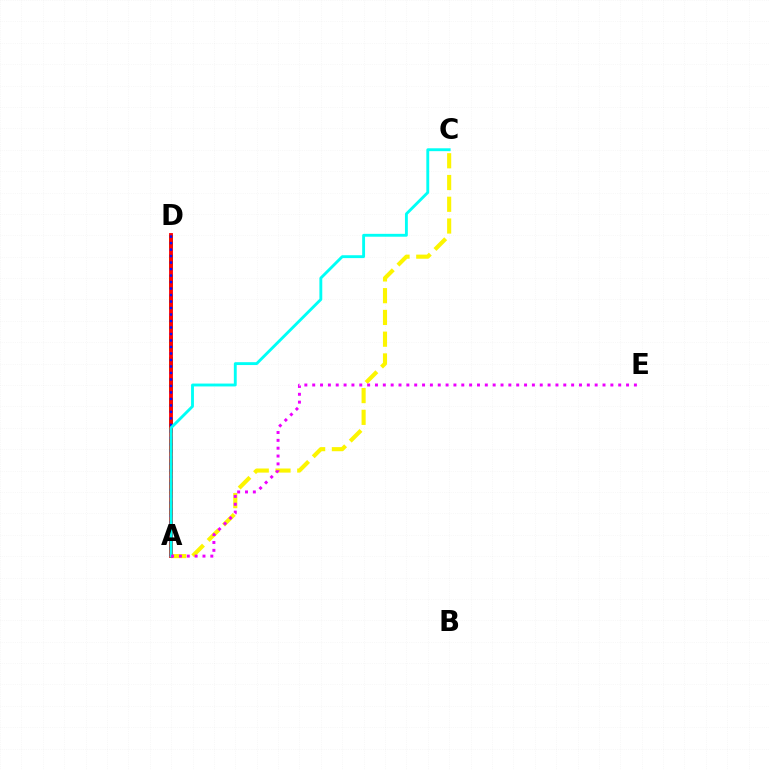{('A', 'D'): [{'color': '#08ff00', 'line_style': 'dashed', 'thickness': 2.79}, {'color': '#ff0000', 'line_style': 'solid', 'thickness': 2.77}, {'color': '#0010ff', 'line_style': 'dotted', 'thickness': 1.76}], ('A', 'C'): [{'color': '#fcf500', 'line_style': 'dashed', 'thickness': 2.96}, {'color': '#00fff6', 'line_style': 'solid', 'thickness': 2.07}], ('A', 'E'): [{'color': '#ee00ff', 'line_style': 'dotted', 'thickness': 2.13}]}